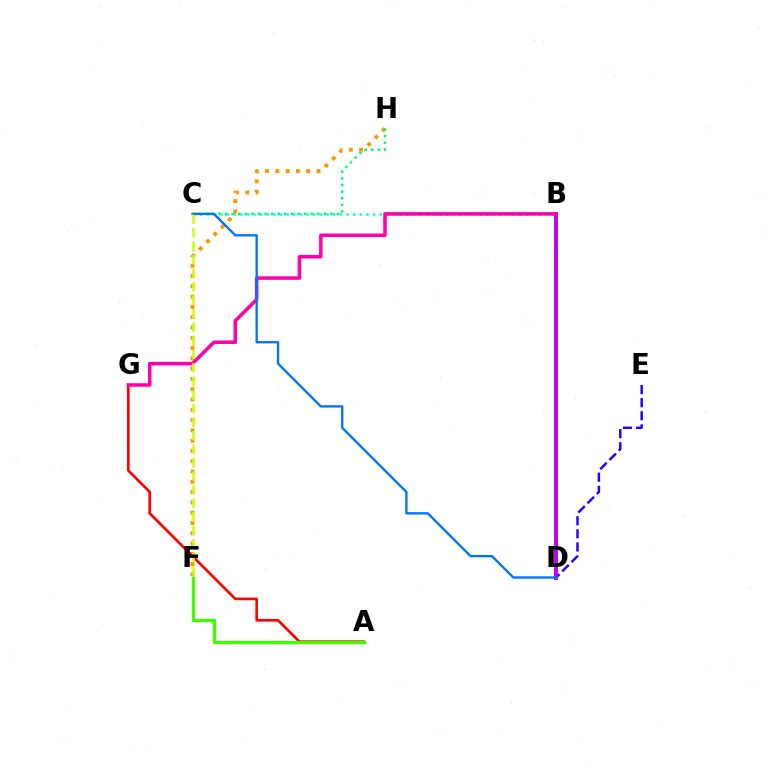{('D', 'E'): [{'color': '#2500ff', 'line_style': 'dashed', 'thickness': 1.78}], ('B', 'D'): [{'color': '#b900ff', 'line_style': 'solid', 'thickness': 2.81}], ('F', 'H'): [{'color': '#ff9400', 'line_style': 'dotted', 'thickness': 2.8}], ('C', 'H'): [{'color': '#00ff5c', 'line_style': 'dotted', 'thickness': 1.79}], ('A', 'G'): [{'color': '#ff0000', 'line_style': 'solid', 'thickness': 1.91}], ('A', 'F'): [{'color': '#3dff00', 'line_style': 'solid', 'thickness': 2.39}], ('B', 'C'): [{'color': '#00fff6', 'line_style': 'dotted', 'thickness': 1.8}], ('B', 'G'): [{'color': '#ff00ac', 'line_style': 'solid', 'thickness': 2.54}], ('C', 'D'): [{'color': '#0074ff', 'line_style': 'solid', 'thickness': 1.69}], ('C', 'F'): [{'color': '#d1ff00', 'line_style': 'dashed', 'thickness': 1.84}]}